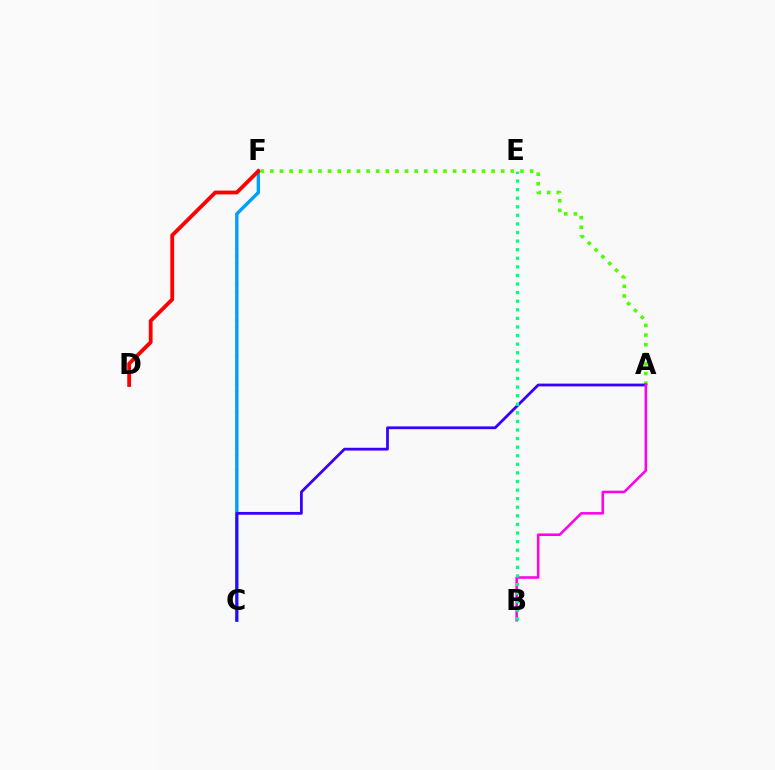{('C', 'F'): [{'color': '#ffd500', 'line_style': 'dotted', 'thickness': 1.93}, {'color': '#009eff', 'line_style': 'solid', 'thickness': 2.43}], ('D', 'F'): [{'color': '#ff0000', 'line_style': 'solid', 'thickness': 2.75}], ('A', 'F'): [{'color': '#4fff00', 'line_style': 'dotted', 'thickness': 2.61}], ('A', 'C'): [{'color': '#3700ff', 'line_style': 'solid', 'thickness': 2.0}], ('A', 'B'): [{'color': '#ff00ed', 'line_style': 'solid', 'thickness': 1.84}], ('B', 'E'): [{'color': '#00ff86', 'line_style': 'dotted', 'thickness': 2.33}]}